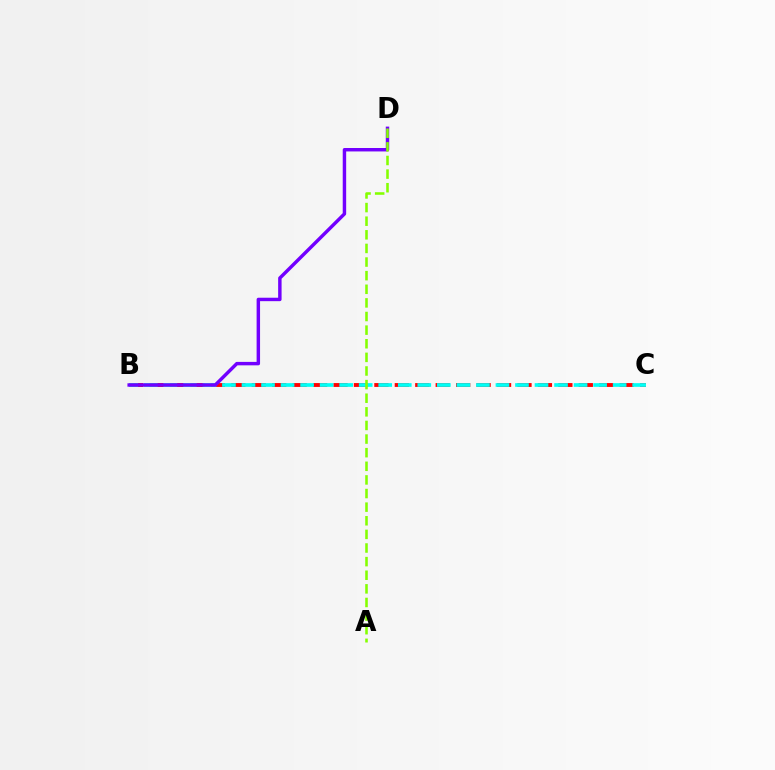{('B', 'C'): [{'color': '#ff0000', 'line_style': 'dashed', 'thickness': 2.78}, {'color': '#00fff6', 'line_style': 'dashed', 'thickness': 2.65}], ('B', 'D'): [{'color': '#7200ff', 'line_style': 'solid', 'thickness': 2.48}], ('A', 'D'): [{'color': '#84ff00', 'line_style': 'dashed', 'thickness': 1.85}]}